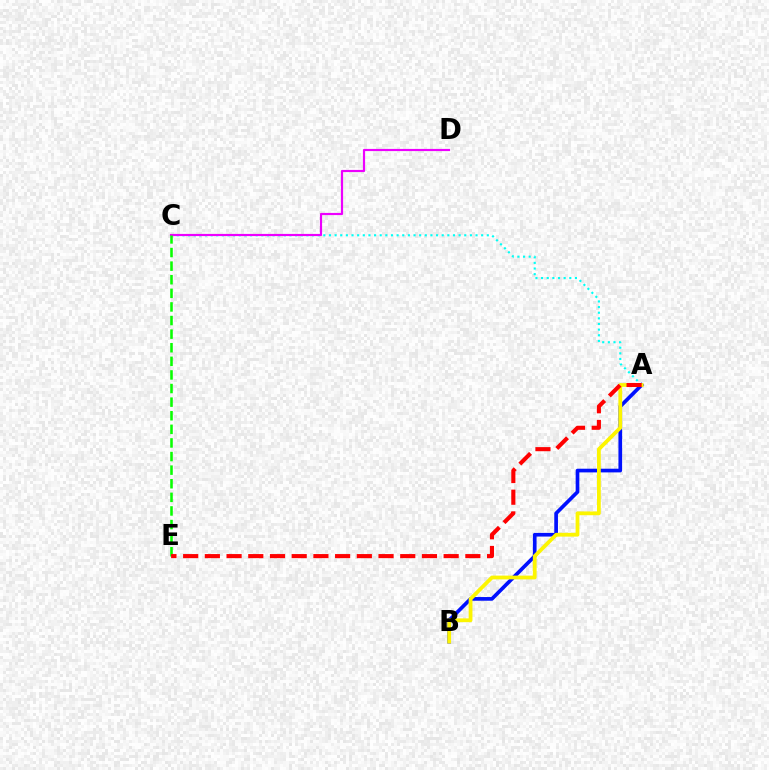{('A', 'C'): [{'color': '#00fff6', 'line_style': 'dotted', 'thickness': 1.53}], ('A', 'B'): [{'color': '#0010ff', 'line_style': 'solid', 'thickness': 2.65}, {'color': '#fcf500', 'line_style': 'solid', 'thickness': 2.72}], ('C', 'D'): [{'color': '#ee00ff', 'line_style': 'solid', 'thickness': 1.57}], ('C', 'E'): [{'color': '#08ff00', 'line_style': 'dashed', 'thickness': 1.85}], ('A', 'E'): [{'color': '#ff0000', 'line_style': 'dashed', 'thickness': 2.95}]}